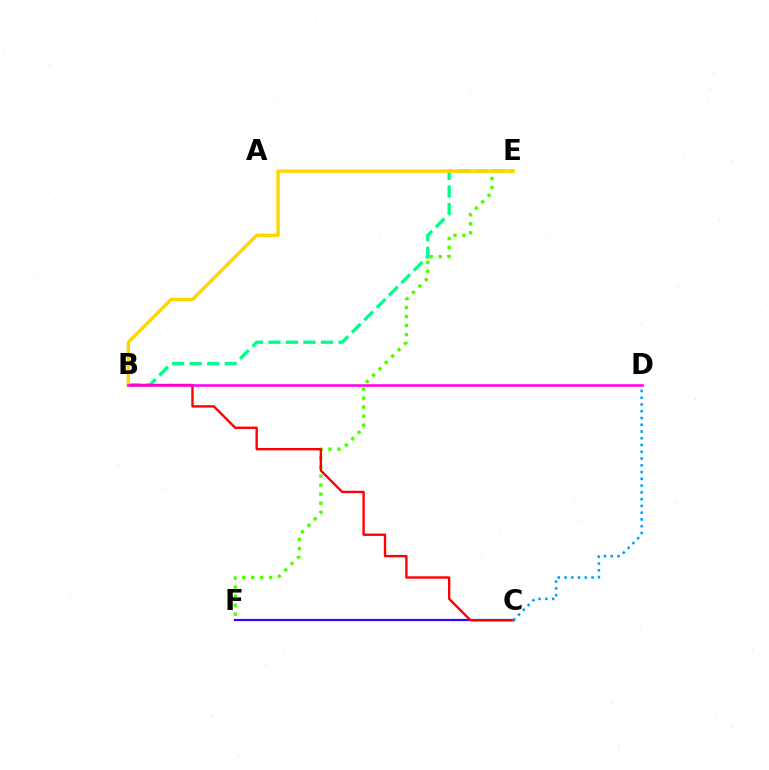{('B', 'E'): [{'color': '#00ff86', 'line_style': 'dashed', 'thickness': 2.38}, {'color': '#ffd500', 'line_style': 'solid', 'thickness': 2.46}], ('E', 'F'): [{'color': '#4fff00', 'line_style': 'dotted', 'thickness': 2.45}], ('C', 'F'): [{'color': '#3700ff', 'line_style': 'solid', 'thickness': 1.57}], ('B', 'C'): [{'color': '#ff0000', 'line_style': 'solid', 'thickness': 1.71}], ('C', 'D'): [{'color': '#009eff', 'line_style': 'dotted', 'thickness': 1.84}], ('B', 'D'): [{'color': '#ff00ed', 'line_style': 'solid', 'thickness': 1.86}]}